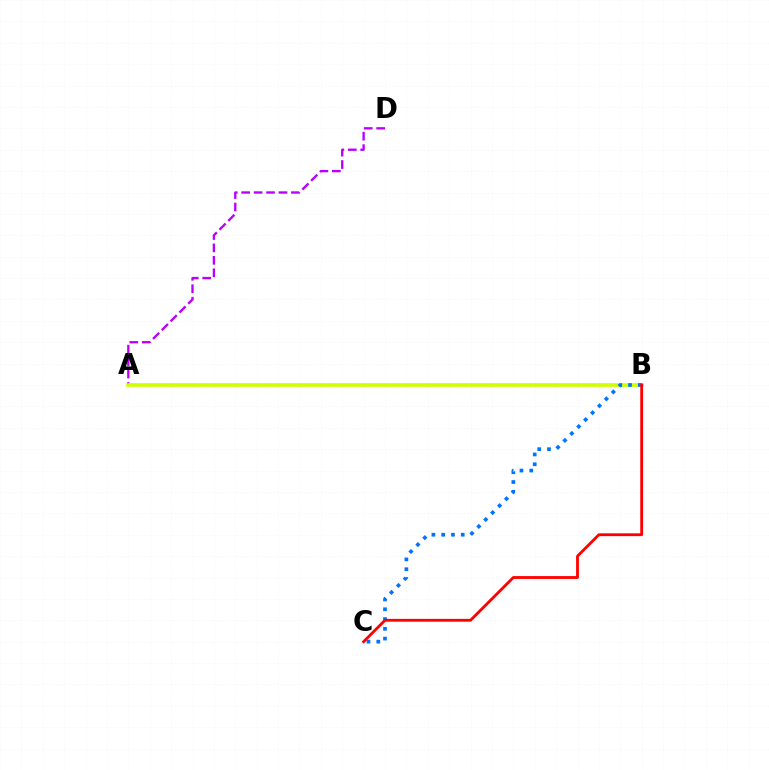{('A', 'B'): [{'color': '#00ff5c', 'line_style': 'solid', 'thickness': 1.62}, {'color': '#d1ff00', 'line_style': 'solid', 'thickness': 2.58}], ('A', 'D'): [{'color': '#b900ff', 'line_style': 'dashed', 'thickness': 1.69}], ('B', 'C'): [{'color': '#0074ff', 'line_style': 'dotted', 'thickness': 2.66}, {'color': '#ff0000', 'line_style': 'solid', 'thickness': 2.03}]}